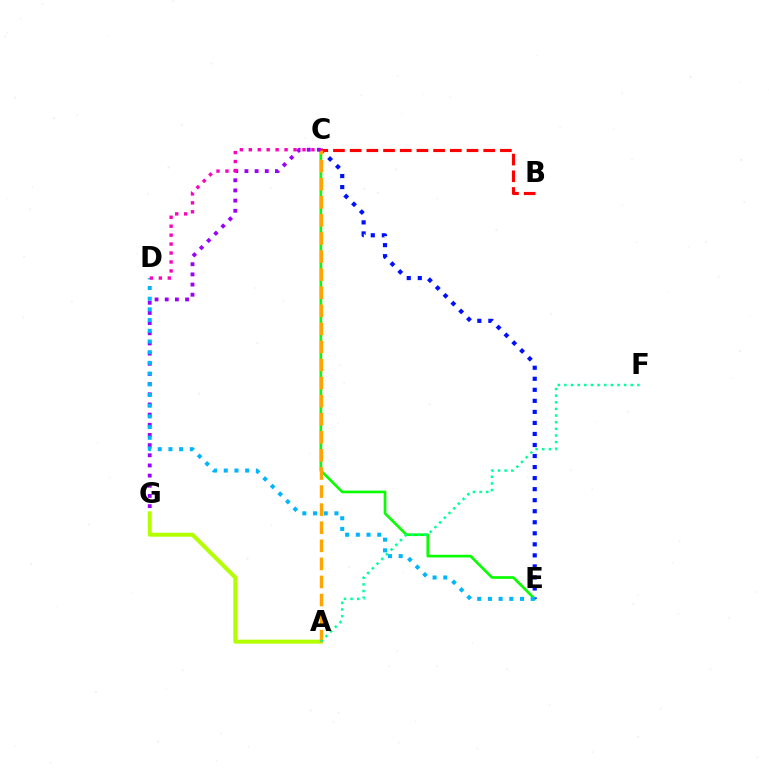{('C', 'E'): [{'color': '#08ff00', 'line_style': 'solid', 'thickness': 1.92}, {'color': '#0010ff', 'line_style': 'dotted', 'thickness': 3.0}], ('C', 'G'): [{'color': '#9b00ff', 'line_style': 'dotted', 'thickness': 2.76}], ('D', 'E'): [{'color': '#00b5ff', 'line_style': 'dotted', 'thickness': 2.91}], ('B', 'C'): [{'color': '#ff0000', 'line_style': 'dashed', 'thickness': 2.27}], ('A', 'G'): [{'color': '#b3ff00', 'line_style': 'solid', 'thickness': 2.88}], ('A', 'C'): [{'color': '#ffa500', 'line_style': 'dashed', 'thickness': 2.46}], ('C', 'D'): [{'color': '#ff00bd', 'line_style': 'dotted', 'thickness': 2.43}], ('A', 'F'): [{'color': '#00ff9d', 'line_style': 'dotted', 'thickness': 1.8}]}